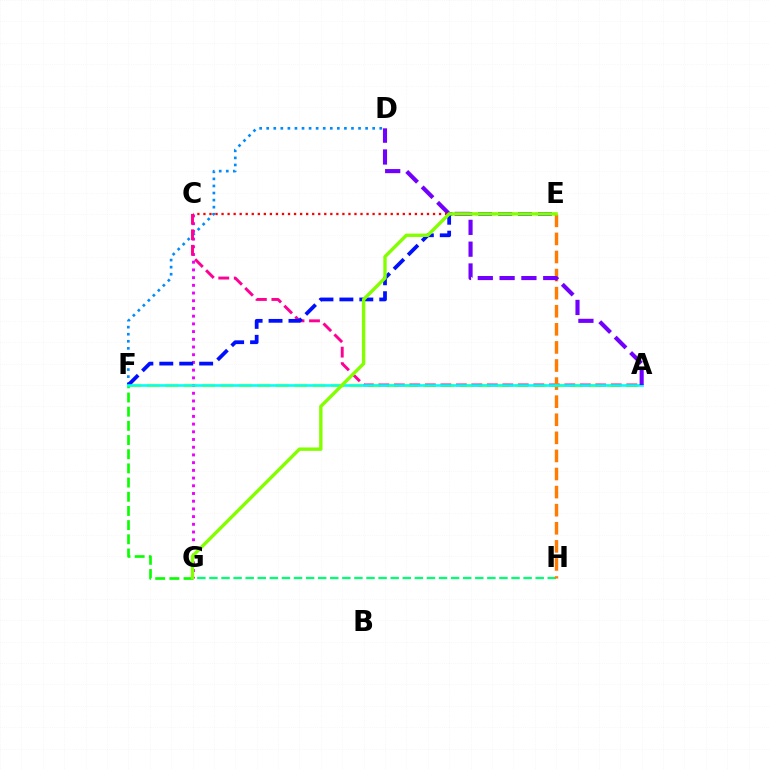{('D', 'F'): [{'color': '#008cff', 'line_style': 'dotted', 'thickness': 1.92}], ('A', 'F'): [{'color': '#fcf500', 'line_style': 'dashed', 'thickness': 2.5}, {'color': '#00fff6', 'line_style': 'solid', 'thickness': 1.88}], ('C', 'G'): [{'color': '#ee00ff', 'line_style': 'dotted', 'thickness': 2.09}], ('G', 'H'): [{'color': '#00ff74', 'line_style': 'dashed', 'thickness': 1.64}], ('A', 'C'): [{'color': '#ff0094', 'line_style': 'dashed', 'thickness': 2.11}], ('E', 'F'): [{'color': '#0010ff', 'line_style': 'dashed', 'thickness': 2.71}], ('E', 'H'): [{'color': '#ff7c00', 'line_style': 'dashed', 'thickness': 2.46}], ('F', 'G'): [{'color': '#08ff00', 'line_style': 'dashed', 'thickness': 1.93}], ('A', 'D'): [{'color': '#7200ff', 'line_style': 'dashed', 'thickness': 2.96}], ('C', 'E'): [{'color': '#ff0000', 'line_style': 'dotted', 'thickness': 1.64}], ('E', 'G'): [{'color': '#84ff00', 'line_style': 'solid', 'thickness': 2.43}]}